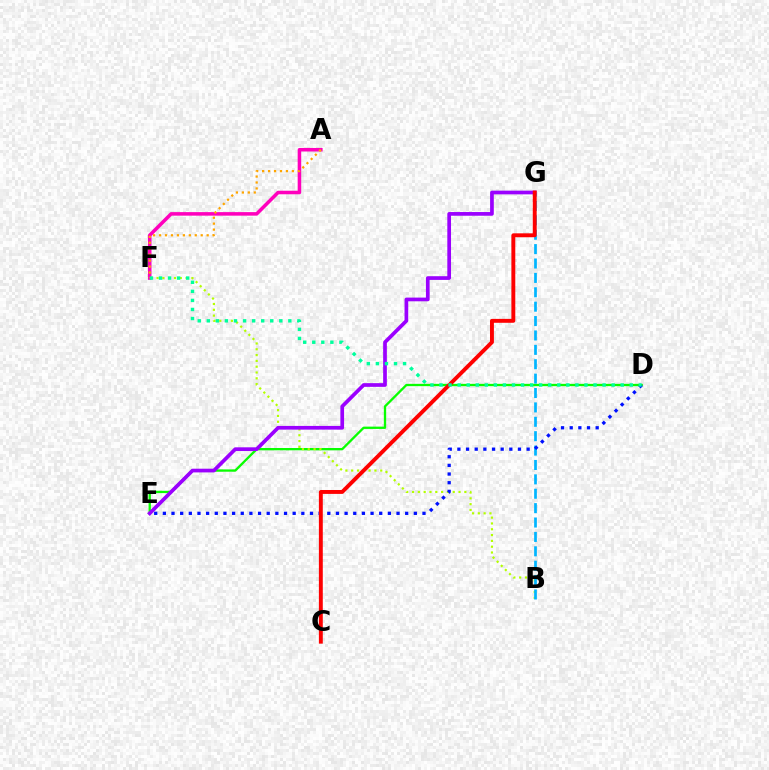{('D', 'E'): [{'color': '#08ff00', 'line_style': 'solid', 'thickness': 1.66}, {'color': '#0010ff', 'line_style': 'dotted', 'thickness': 2.35}], ('B', 'F'): [{'color': '#b3ff00', 'line_style': 'dotted', 'thickness': 1.58}], ('B', 'G'): [{'color': '#00b5ff', 'line_style': 'dashed', 'thickness': 1.95}], ('E', 'G'): [{'color': '#9b00ff', 'line_style': 'solid', 'thickness': 2.67}], ('A', 'F'): [{'color': '#ff00bd', 'line_style': 'solid', 'thickness': 2.55}, {'color': '#ffa500', 'line_style': 'dotted', 'thickness': 1.62}], ('C', 'G'): [{'color': '#ff0000', 'line_style': 'solid', 'thickness': 2.81}], ('D', 'F'): [{'color': '#00ff9d', 'line_style': 'dotted', 'thickness': 2.46}]}